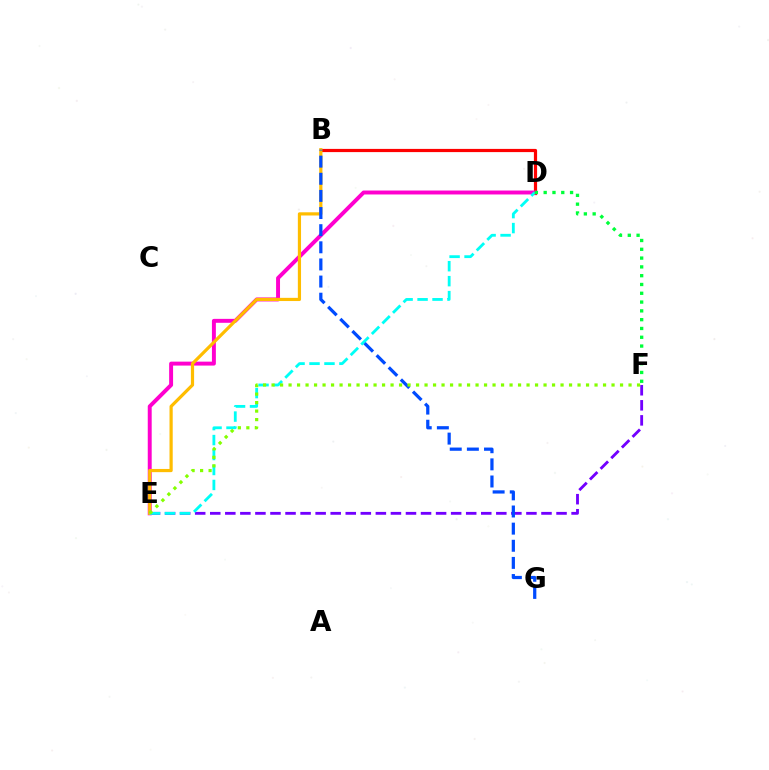{('E', 'F'): [{'color': '#7200ff', 'line_style': 'dashed', 'thickness': 2.05}, {'color': '#84ff00', 'line_style': 'dotted', 'thickness': 2.31}], ('B', 'D'): [{'color': '#ff0000', 'line_style': 'solid', 'thickness': 2.31}], ('D', 'E'): [{'color': '#ff00cf', 'line_style': 'solid', 'thickness': 2.84}, {'color': '#00fff6', 'line_style': 'dashed', 'thickness': 2.03}], ('B', 'E'): [{'color': '#ffbd00', 'line_style': 'solid', 'thickness': 2.3}], ('D', 'F'): [{'color': '#00ff39', 'line_style': 'dotted', 'thickness': 2.39}], ('B', 'G'): [{'color': '#004bff', 'line_style': 'dashed', 'thickness': 2.33}]}